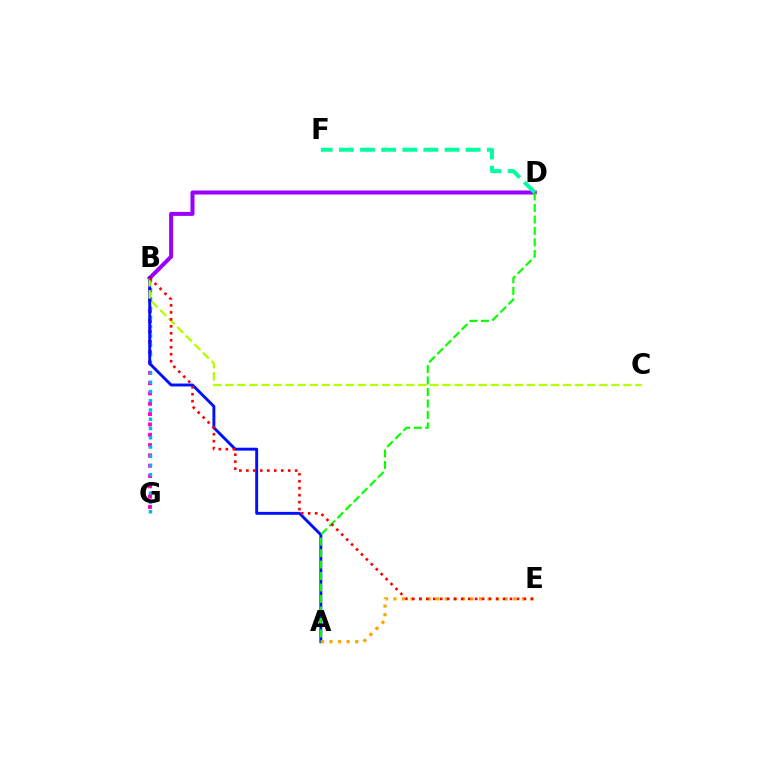{('B', 'D'): [{'color': '#9b00ff', 'line_style': 'solid', 'thickness': 2.89}], ('B', 'G'): [{'color': '#ff00bd', 'line_style': 'dotted', 'thickness': 2.8}, {'color': '#00b5ff', 'line_style': 'dotted', 'thickness': 2.51}], ('D', 'F'): [{'color': '#00ff9d', 'line_style': 'dashed', 'thickness': 2.87}], ('A', 'B'): [{'color': '#0010ff', 'line_style': 'solid', 'thickness': 2.09}], ('A', 'E'): [{'color': '#ffa500', 'line_style': 'dotted', 'thickness': 2.33}], ('B', 'C'): [{'color': '#b3ff00', 'line_style': 'dashed', 'thickness': 1.64}], ('A', 'D'): [{'color': '#08ff00', 'line_style': 'dashed', 'thickness': 1.56}], ('B', 'E'): [{'color': '#ff0000', 'line_style': 'dotted', 'thickness': 1.9}]}